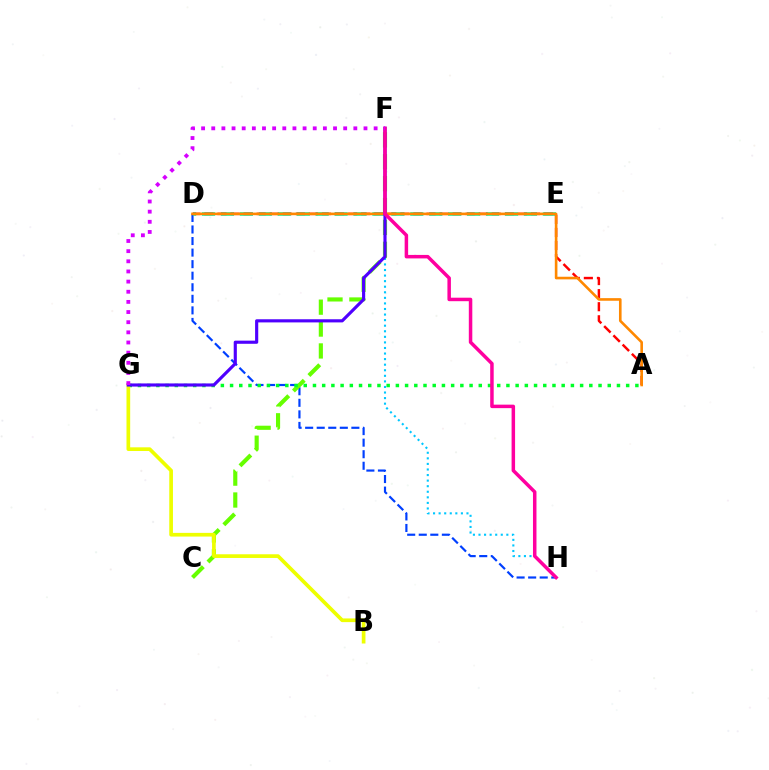{('D', 'H'): [{'color': '#003fff', 'line_style': 'dashed', 'thickness': 1.57}], ('C', 'F'): [{'color': '#66ff00', 'line_style': 'dashed', 'thickness': 2.97}], ('D', 'E'): [{'color': '#00ffaf', 'line_style': 'dashed', 'thickness': 2.57}], ('A', 'G'): [{'color': '#00ff27', 'line_style': 'dotted', 'thickness': 2.5}], ('B', 'G'): [{'color': '#eeff00', 'line_style': 'solid', 'thickness': 2.66}], ('A', 'D'): [{'color': '#ff0000', 'line_style': 'dashed', 'thickness': 1.77}, {'color': '#ff8800', 'line_style': 'solid', 'thickness': 1.88}], ('F', 'H'): [{'color': '#00c7ff', 'line_style': 'dotted', 'thickness': 1.51}, {'color': '#ff00a0', 'line_style': 'solid', 'thickness': 2.51}], ('F', 'G'): [{'color': '#4f00ff', 'line_style': 'solid', 'thickness': 2.26}, {'color': '#d600ff', 'line_style': 'dotted', 'thickness': 2.76}]}